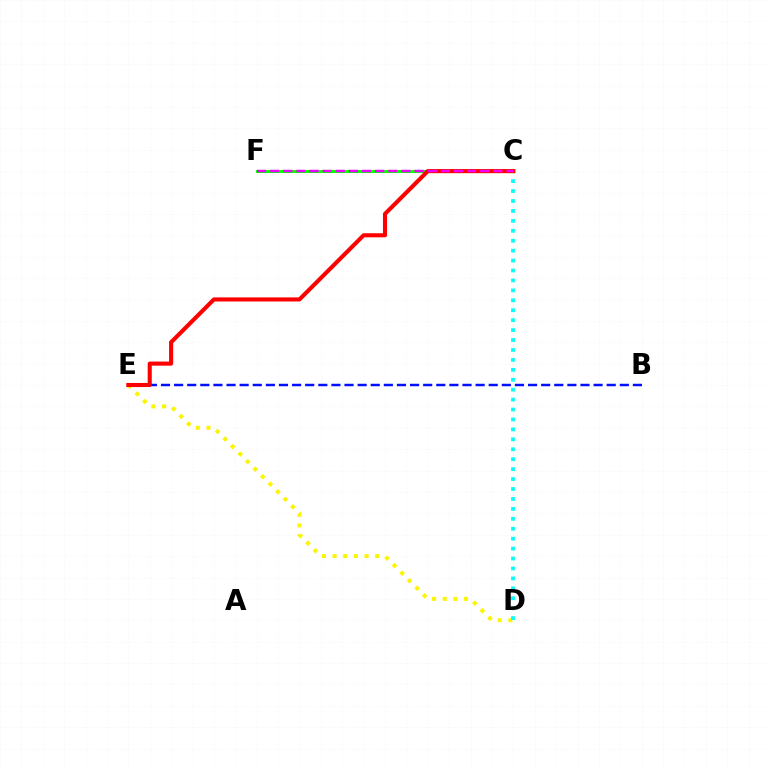{('D', 'E'): [{'color': '#fcf500', 'line_style': 'dotted', 'thickness': 2.89}], ('C', 'F'): [{'color': '#08ff00', 'line_style': 'solid', 'thickness': 2.19}, {'color': '#ee00ff', 'line_style': 'dashed', 'thickness': 1.78}], ('C', 'D'): [{'color': '#00fff6', 'line_style': 'dotted', 'thickness': 2.7}], ('B', 'E'): [{'color': '#0010ff', 'line_style': 'dashed', 'thickness': 1.78}], ('C', 'E'): [{'color': '#ff0000', 'line_style': 'solid', 'thickness': 2.95}]}